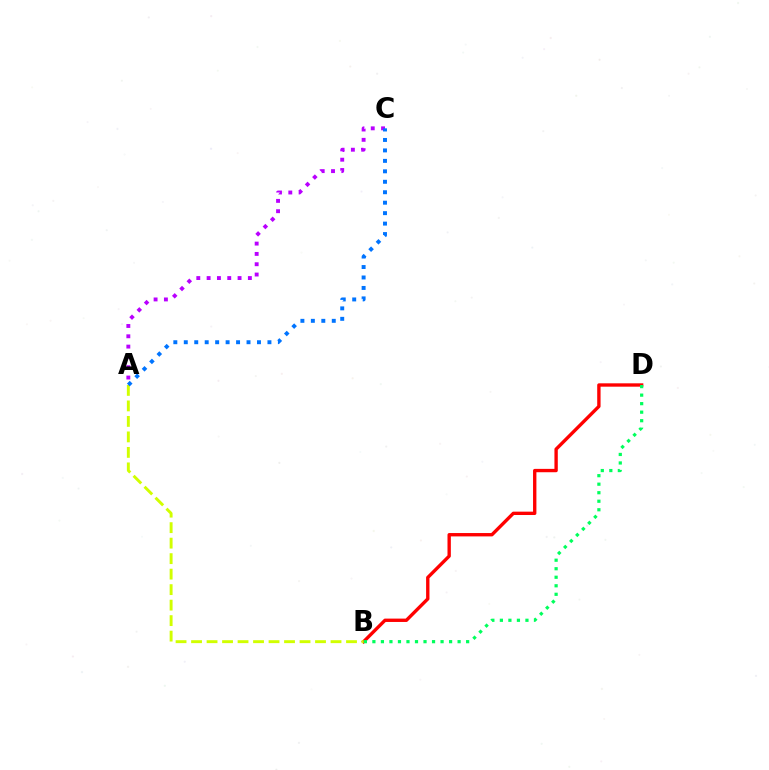{('B', 'D'): [{'color': '#ff0000', 'line_style': 'solid', 'thickness': 2.42}, {'color': '#00ff5c', 'line_style': 'dotted', 'thickness': 2.32}], ('A', 'B'): [{'color': '#d1ff00', 'line_style': 'dashed', 'thickness': 2.11}], ('A', 'C'): [{'color': '#b900ff', 'line_style': 'dotted', 'thickness': 2.8}, {'color': '#0074ff', 'line_style': 'dotted', 'thickness': 2.84}]}